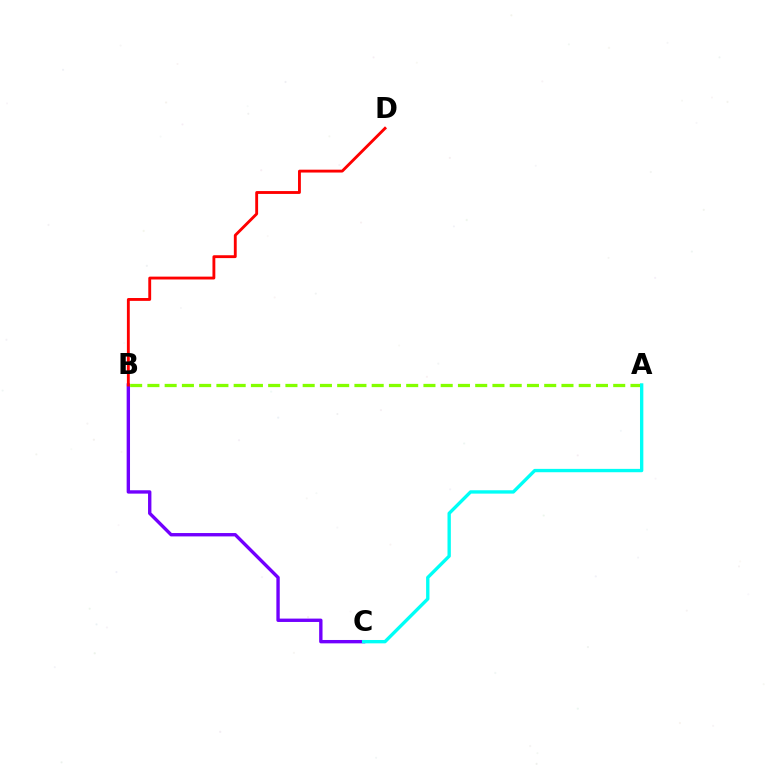{('B', 'C'): [{'color': '#7200ff', 'line_style': 'solid', 'thickness': 2.42}], ('A', 'B'): [{'color': '#84ff00', 'line_style': 'dashed', 'thickness': 2.34}], ('B', 'D'): [{'color': '#ff0000', 'line_style': 'solid', 'thickness': 2.06}], ('A', 'C'): [{'color': '#00fff6', 'line_style': 'solid', 'thickness': 2.41}]}